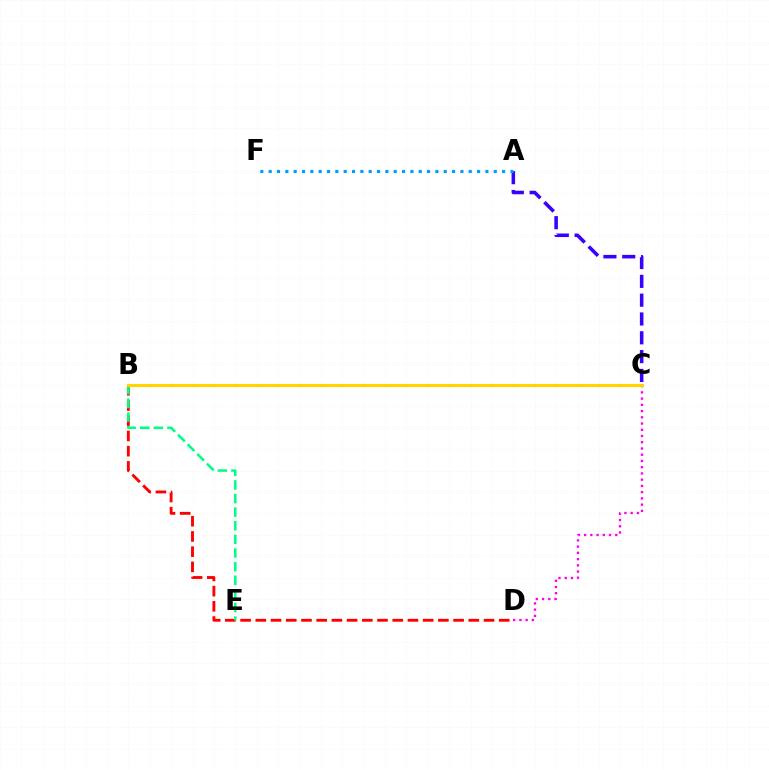{('B', 'D'): [{'color': '#ff0000', 'line_style': 'dashed', 'thickness': 2.07}], ('C', 'D'): [{'color': '#ff00ed', 'line_style': 'dotted', 'thickness': 1.69}], ('A', 'C'): [{'color': '#3700ff', 'line_style': 'dashed', 'thickness': 2.56}], ('B', 'E'): [{'color': '#00ff86', 'line_style': 'dashed', 'thickness': 1.85}], ('B', 'C'): [{'color': '#4fff00', 'line_style': 'solid', 'thickness': 2.06}, {'color': '#ffd500', 'line_style': 'solid', 'thickness': 2.24}], ('A', 'F'): [{'color': '#009eff', 'line_style': 'dotted', 'thickness': 2.27}]}